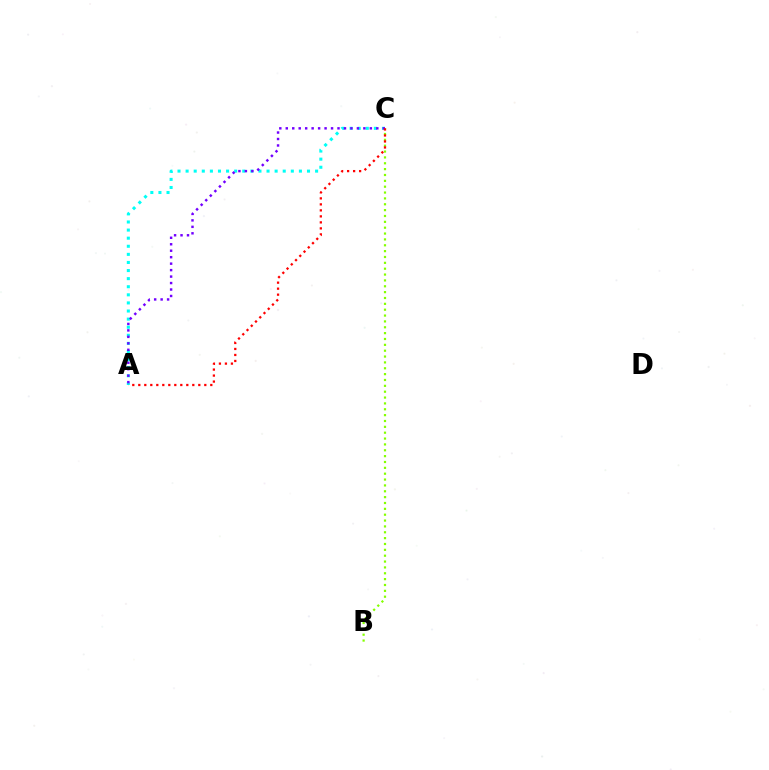{('A', 'C'): [{'color': '#00fff6', 'line_style': 'dotted', 'thickness': 2.2}, {'color': '#7200ff', 'line_style': 'dotted', 'thickness': 1.76}, {'color': '#ff0000', 'line_style': 'dotted', 'thickness': 1.63}], ('B', 'C'): [{'color': '#84ff00', 'line_style': 'dotted', 'thickness': 1.59}]}